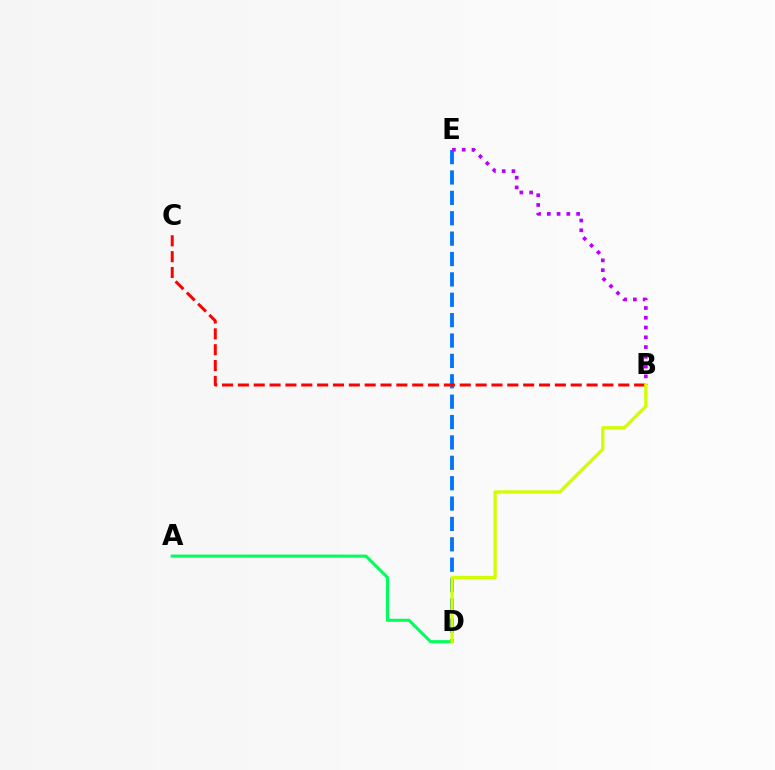{('D', 'E'): [{'color': '#0074ff', 'line_style': 'dashed', 'thickness': 2.77}], ('B', 'E'): [{'color': '#b900ff', 'line_style': 'dotted', 'thickness': 2.65}], ('B', 'C'): [{'color': '#ff0000', 'line_style': 'dashed', 'thickness': 2.15}], ('A', 'D'): [{'color': '#00ff5c', 'line_style': 'solid', 'thickness': 2.21}], ('B', 'D'): [{'color': '#d1ff00', 'line_style': 'solid', 'thickness': 2.37}]}